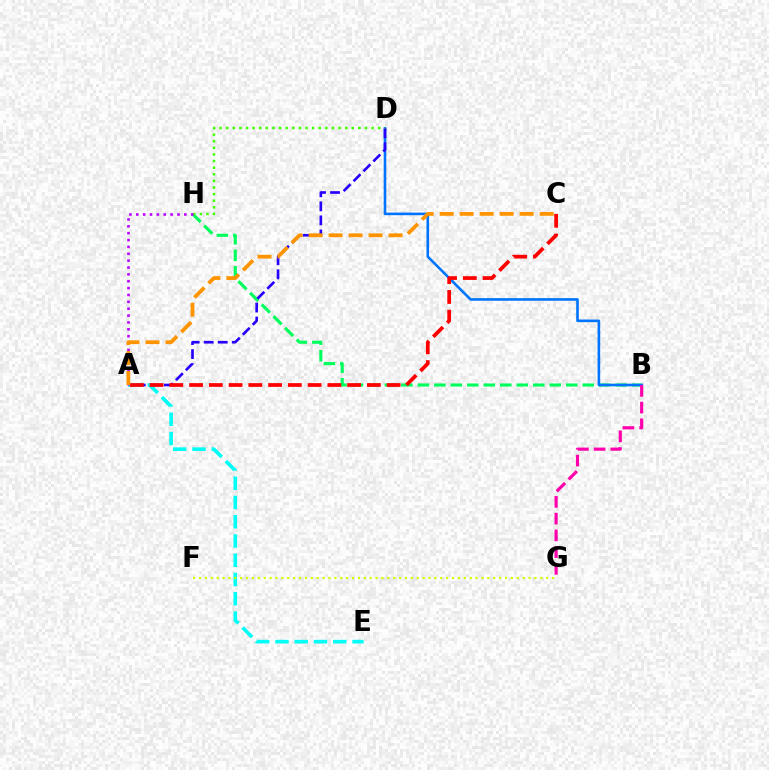{('B', 'H'): [{'color': '#00ff5c', 'line_style': 'dashed', 'thickness': 2.24}], ('B', 'D'): [{'color': '#0074ff', 'line_style': 'solid', 'thickness': 1.88}], ('A', 'D'): [{'color': '#2500ff', 'line_style': 'dashed', 'thickness': 1.91}], ('D', 'H'): [{'color': '#3dff00', 'line_style': 'dotted', 'thickness': 1.8}], ('A', 'E'): [{'color': '#00fff6', 'line_style': 'dashed', 'thickness': 2.62}], ('A', 'C'): [{'color': '#ff0000', 'line_style': 'dashed', 'thickness': 2.68}, {'color': '#ff9400', 'line_style': 'dashed', 'thickness': 2.72}], ('A', 'H'): [{'color': '#b900ff', 'line_style': 'dotted', 'thickness': 1.87}], ('B', 'G'): [{'color': '#ff00ac', 'line_style': 'dashed', 'thickness': 2.27}], ('F', 'G'): [{'color': '#d1ff00', 'line_style': 'dotted', 'thickness': 1.6}]}